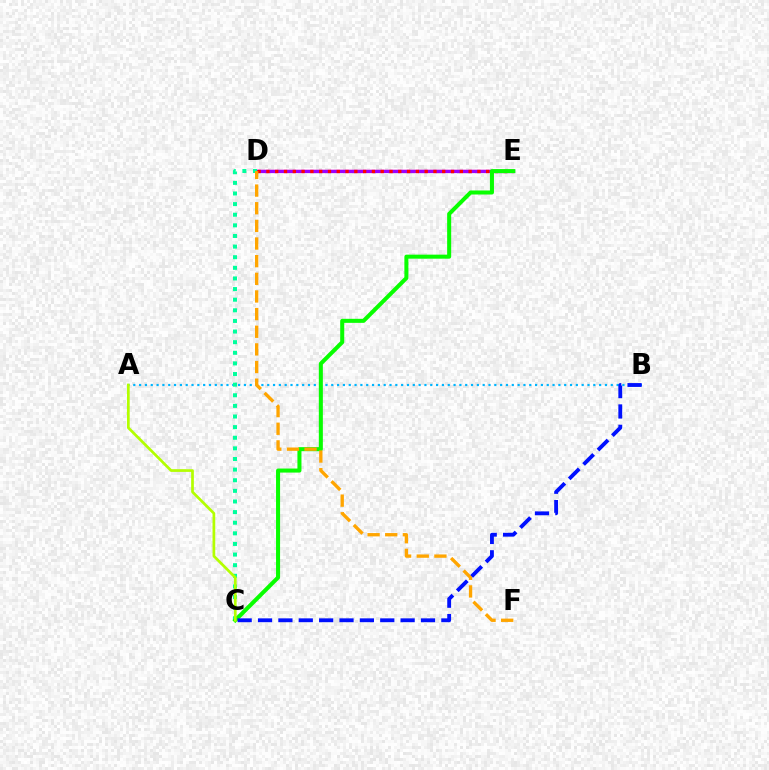{('D', 'E'): [{'color': '#ff00bd', 'line_style': 'solid', 'thickness': 1.75}, {'color': '#9b00ff', 'line_style': 'solid', 'thickness': 2.34}, {'color': '#ff0000', 'line_style': 'dotted', 'thickness': 2.39}], ('A', 'B'): [{'color': '#00b5ff', 'line_style': 'dotted', 'thickness': 1.58}], ('C', 'D'): [{'color': '#00ff9d', 'line_style': 'dotted', 'thickness': 2.89}], ('C', 'E'): [{'color': '#08ff00', 'line_style': 'solid', 'thickness': 2.91}], ('D', 'F'): [{'color': '#ffa500', 'line_style': 'dashed', 'thickness': 2.4}], ('A', 'C'): [{'color': '#b3ff00', 'line_style': 'solid', 'thickness': 1.95}], ('B', 'C'): [{'color': '#0010ff', 'line_style': 'dashed', 'thickness': 2.77}]}